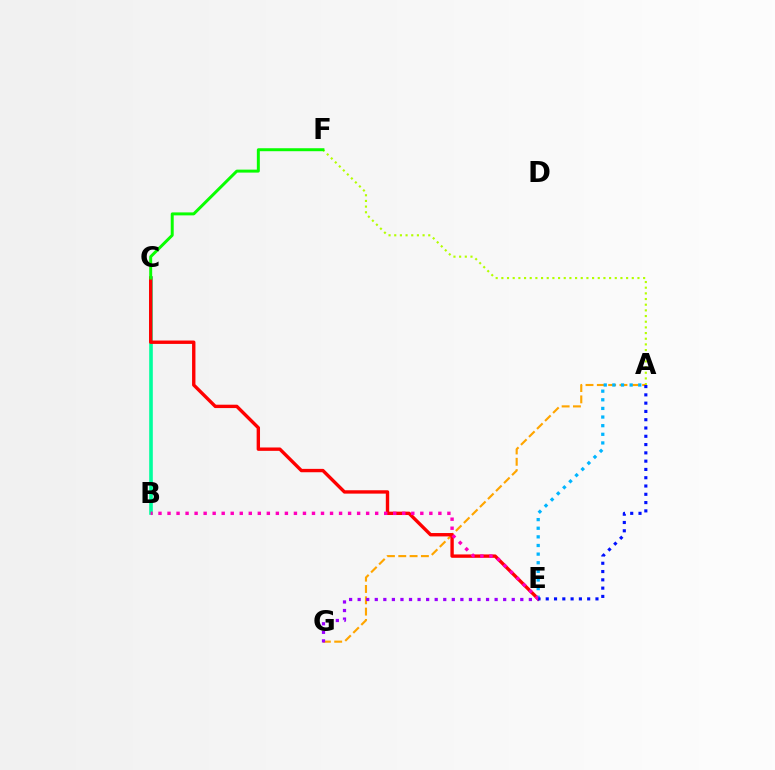{('A', 'F'): [{'color': '#b3ff00', 'line_style': 'dotted', 'thickness': 1.54}], ('A', 'G'): [{'color': '#ffa500', 'line_style': 'dashed', 'thickness': 1.54}], ('B', 'C'): [{'color': '#00ff9d', 'line_style': 'solid', 'thickness': 2.61}], ('C', 'E'): [{'color': '#ff0000', 'line_style': 'solid', 'thickness': 2.43}], ('E', 'G'): [{'color': '#9b00ff', 'line_style': 'dotted', 'thickness': 2.33}], ('A', 'E'): [{'color': '#00b5ff', 'line_style': 'dotted', 'thickness': 2.34}, {'color': '#0010ff', 'line_style': 'dotted', 'thickness': 2.25}], ('B', 'E'): [{'color': '#ff00bd', 'line_style': 'dotted', 'thickness': 2.45}], ('C', 'F'): [{'color': '#08ff00', 'line_style': 'solid', 'thickness': 2.14}]}